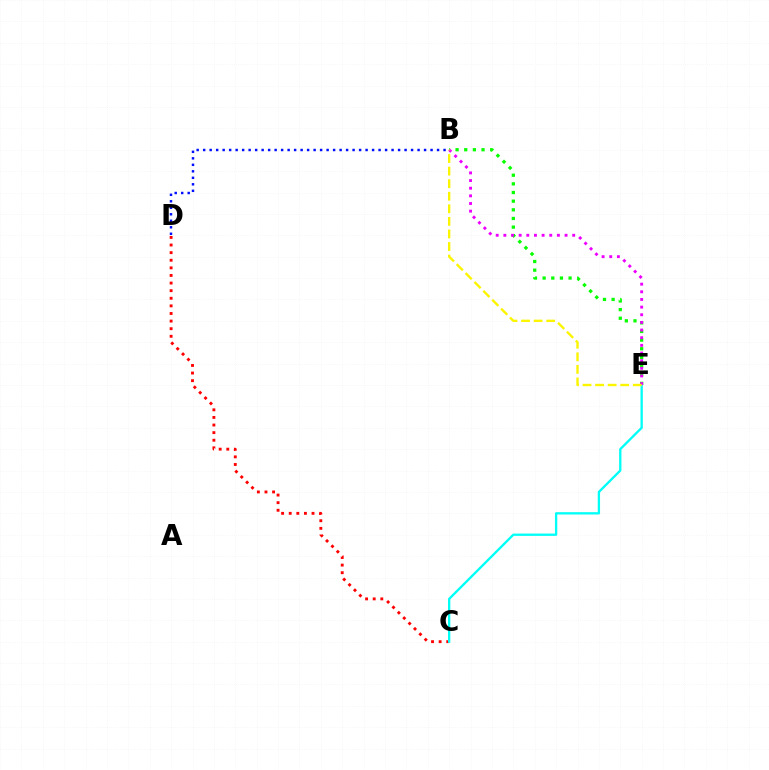{('B', 'E'): [{'color': '#08ff00', 'line_style': 'dotted', 'thickness': 2.35}, {'color': '#ee00ff', 'line_style': 'dotted', 'thickness': 2.08}, {'color': '#fcf500', 'line_style': 'dashed', 'thickness': 1.71}], ('C', 'D'): [{'color': '#ff0000', 'line_style': 'dotted', 'thickness': 2.07}], ('C', 'E'): [{'color': '#00fff6', 'line_style': 'solid', 'thickness': 1.67}], ('B', 'D'): [{'color': '#0010ff', 'line_style': 'dotted', 'thickness': 1.77}]}